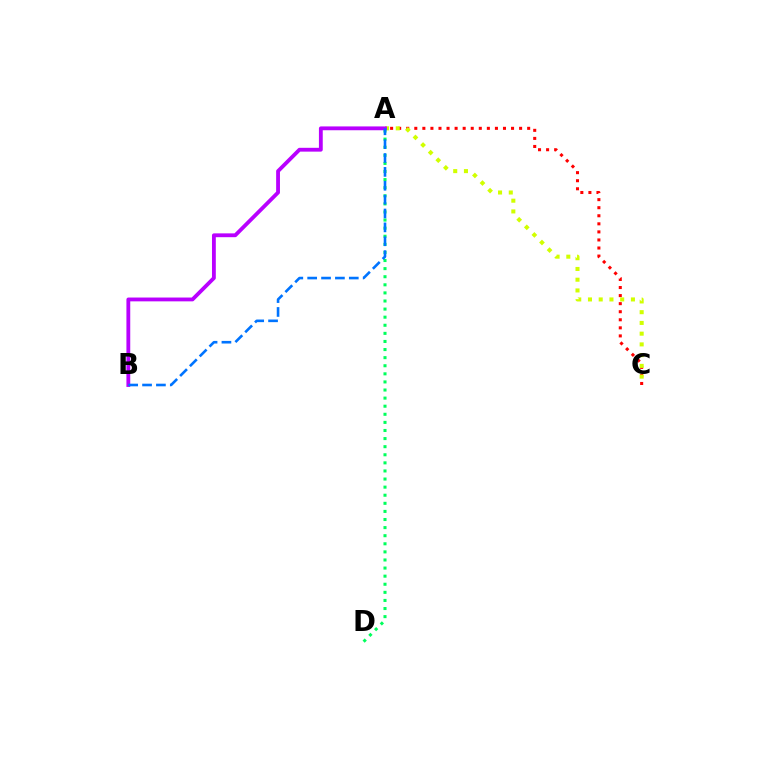{('A', 'C'): [{'color': '#ff0000', 'line_style': 'dotted', 'thickness': 2.19}, {'color': '#d1ff00', 'line_style': 'dotted', 'thickness': 2.92}], ('A', 'D'): [{'color': '#00ff5c', 'line_style': 'dotted', 'thickness': 2.2}], ('A', 'B'): [{'color': '#b900ff', 'line_style': 'solid', 'thickness': 2.75}, {'color': '#0074ff', 'line_style': 'dashed', 'thickness': 1.88}]}